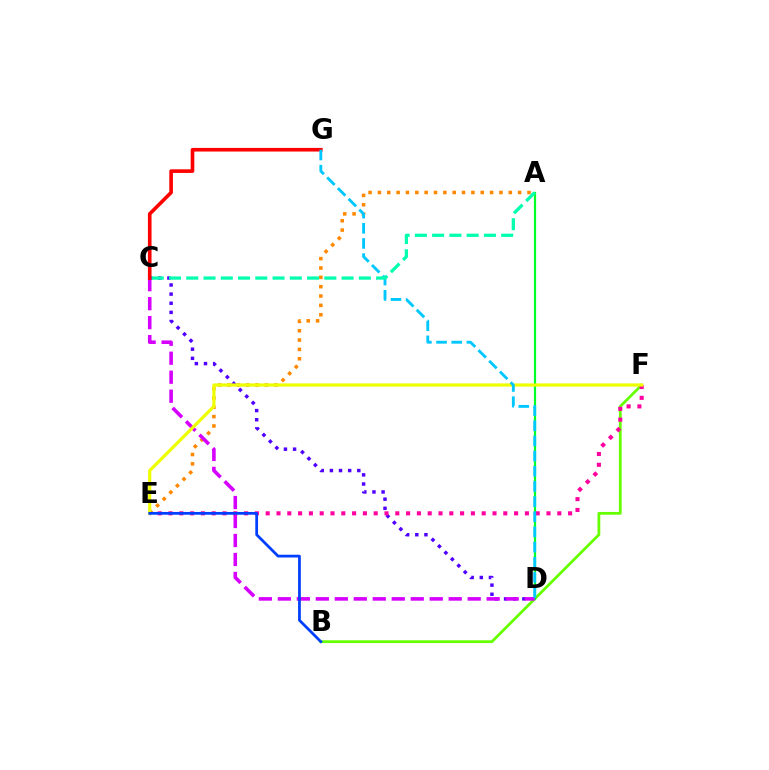{('C', 'D'): [{'color': '#4f00ff', 'line_style': 'dotted', 'thickness': 2.48}, {'color': '#d600ff', 'line_style': 'dashed', 'thickness': 2.58}], ('B', 'F'): [{'color': '#66ff00', 'line_style': 'solid', 'thickness': 1.99}], ('A', 'E'): [{'color': '#ff8800', 'line_style': 'dotted', 'thickness': 2.54}], ('A', 'D'): [{'color': '#00ff27', 'line_style': 'solid', 'thickness': 1.6}], ('E', 'F'): [{'color': '#ff00a0', 'line_style': 'dotted', 'thickness': 2.93}, {'color': '#eeff00', 'line_style': 'solid', 'thickness': 2.29}], ('C', 'G'): [{'color': '#ff0000', 'line_style': 'solid', 'thickness': 2.61}], ('D', 'G'): [{'color': '#00c7ff', 'line_style': 'dashed', 'thickness': 2.06}], ('B', 'E'): [{'color': '#003fff', 'line_style': 'solid', 'thickness': 1.98}], ('A', 'C'): [{'color': '#00ffaf', 'line_style': 'dashed', 'thickness': 2.34}]}